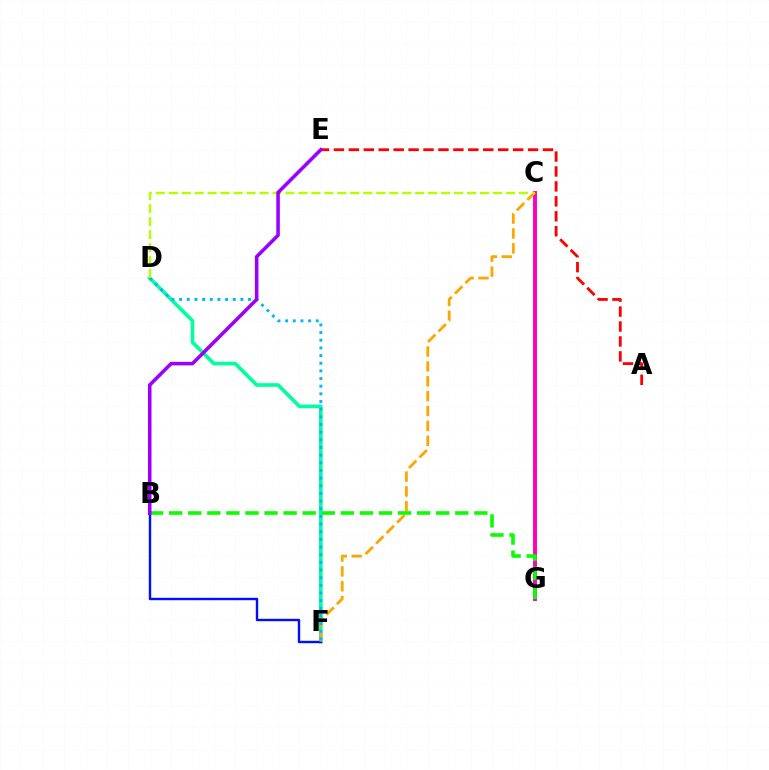{('D', 'F'): [{'color': '#00ff9d', 'line_style': 'solid', 'thickness': 2.61}, {'color': '#00b5ff', 'line_style': 'dotted', 'thickness': 2.08}], ('B', 'F'): [{'color': '#0010ff', 'line_style': 'solid', 'thickness': 1.74}], ('A', 'E'): [{'color': '#ff0000', 'line_style': 'dashed', 'thickness': 2.03}], ('C', 'G'): [{'color': '#ff00bd', 'line_style': 'solid', 'thickness': 2.83}], ('C', 'F'): [{'color': '#ffa500', 'line_style': 'dashed', 'thickness': 2.02}], ('B', 'G'): [{'color': '#08ff00', 'line_style': 'dashed', 'thickness': 2.59}], ('C', 'D'): [{'color': '#b3ff00', 'line_style': 'dashed', 'thickness': 1.76}], ('B', 'E'): [{'color': '#9b00ff', 'line_style': 'solid', 'thickness': 2.56}]}